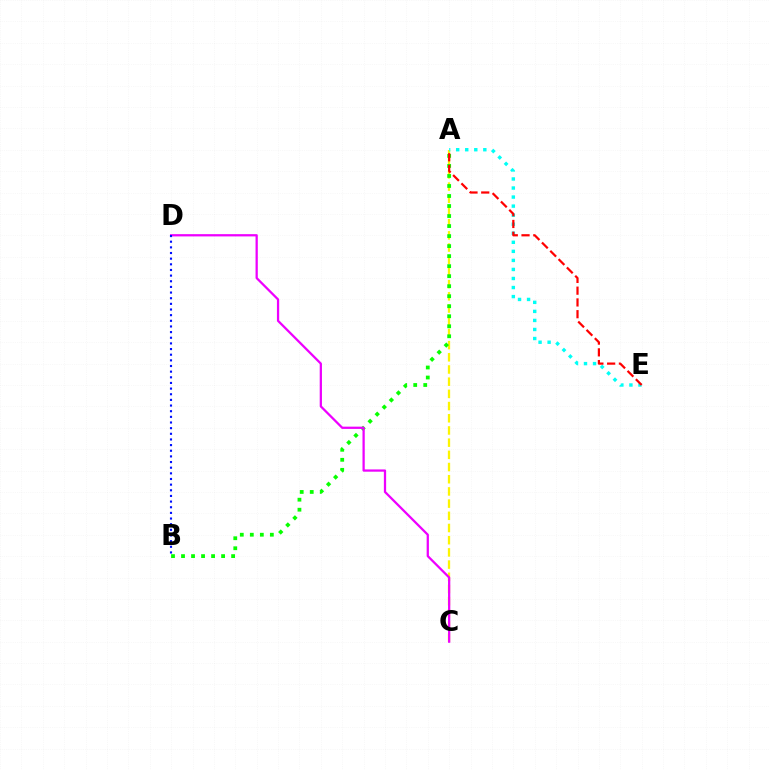{('A', 'C'): [{'color': '#fcf500', 'line_style': 'dashed', 'thickness': 1.66}], ('A', 'E'): [{'color': '#00fff6', 'line_style': 'dotted', 'thickness': 2.46}, {'color': '#ff0000', 'line_style': 'dashed', 'thickness': 1.6}], ('A', 'B'): [{'color': '#08ff00', 'line_style': 'dotted', 'thickness': 2.72}], ('C', 'D'): [{'color': '#ee00ff', 'line_style': 'solid', 'thickness': 1.63}], ('B', 'D'): [{'color': '#0010ff', 'line_style': 'dotted', 'thickness': 1.53}]}